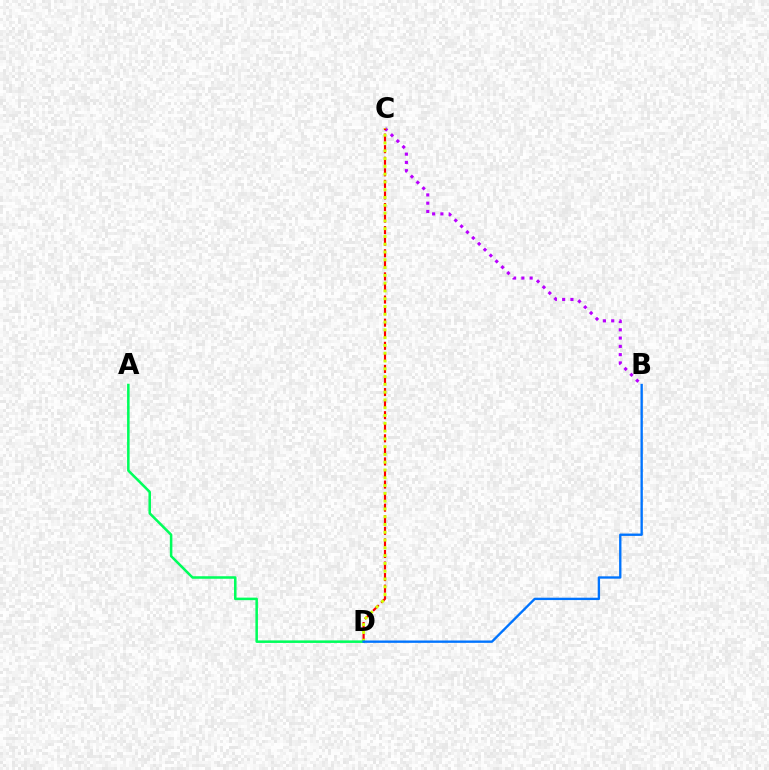{('B', 'C'): [{'color': '#b900ff', 'line_style': 'dotted', 'thickness': 2.25}], ('C', 'D'): [{'color': '#ff0000', 'line_style': 'dashed', 'thickness': 1.57}, {'color': '#d1ff00', 'line_style': 'dotted', 'thickness': 2.12}], ('A', 'D'): [{'color': '#00ff5c', 'line_style': 'solid', 'thickness': 1.82}], ('B', 'D'): [{'color': '#0074ff', 'line_style': 'solid', 'thickness': 1.69}]}